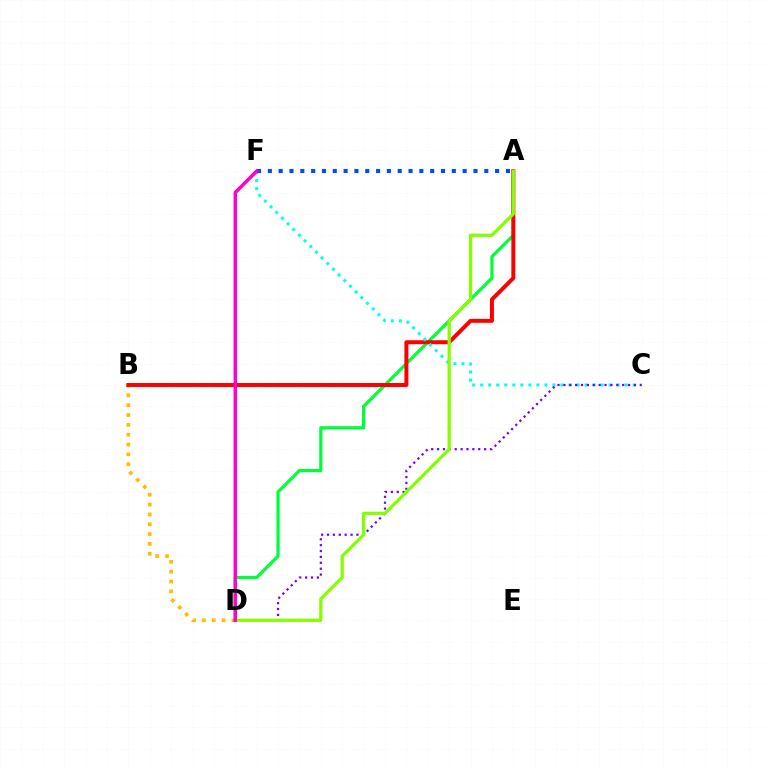{('B', 'D'): [{'color': '#ffbd00', 'line_style': 'dotted', 'thickness': 2.67}], ('A', 'D'): [{'color': '#00ff39', 'line_style': 'solid', 'thickness': 2.33}, {'color': '#84ff00', 'line_style': 'solid', 'thickness': 2.34}], ('A', 'B'): [{'color': '#ff0000', 'line_style': 'solid', 'thickness': 2.86}], ('C', 'F'): [{'color': '#00fff6', 'line_style': 'dotted', 'thickness': 2.18}], ('A', 'F'): [{'color': '#004bff', 'line_style': 'dotted', 'thickness': 2.94}], ('C', 'D'): [{'color': '#7200ff', 'line_style': 'dotted', 'thickness': 1.6}], ('D', 'F'): [{'color': '#ff00cf', 'line_style': 'solid', 'thickness': 2.5}]}